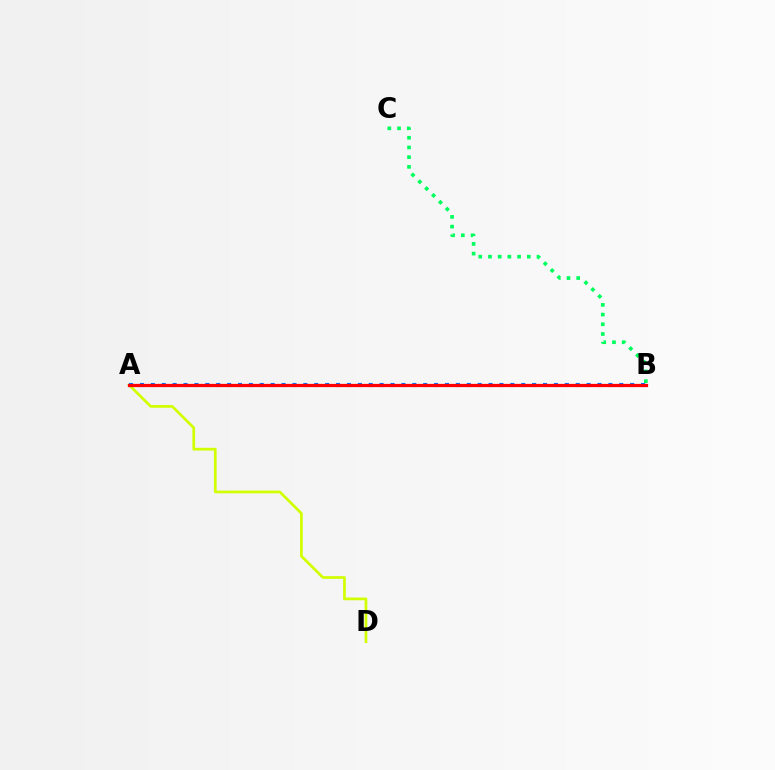{('A', 'B'): [{'color': '#b900ff', 'line_style': 'dashed', 'thickness': 1.96}, {'color': '#0074ff', 'line_style': 'dotted', 'thickness': 2.96}, {'color': '#ff0000', 'line_style': 'solid', 'thickness': 2.32}], ('B', 'C'): [{'color': '#00ff5c', 'line_style': 'dotted', 'thickness': 2.64}], ('A', 'D'): [{'color': '#d1ff00', 'line_style': 'solid', 'thickness': 1.96}]}